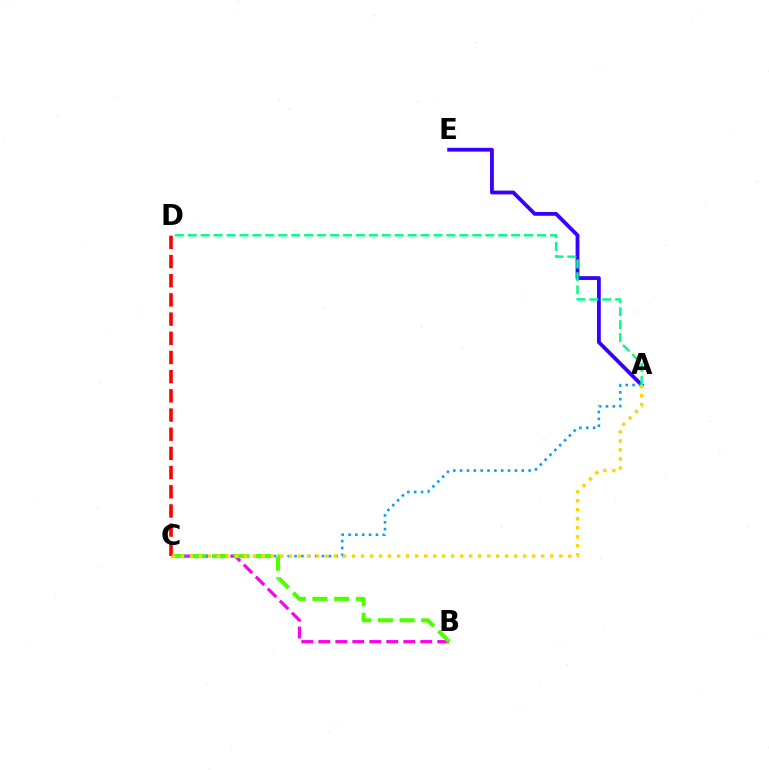{('A', 'E'): [{'color': '#3700ff', 'line_style': 'solid', 'thickness': 2.74}], ('B', 'C'): [{'color': '#ff00ed', 'line_style': 'dashed', 'thickness': 2.31}, {'color': '#4fff00', 'line_style': 'dashed', 'thickness': 2.95}], ('A', 'C'): [{'color': '#009eff', 'line_style': 'dotted', 'thickness': 1.86}, {'color': '#ffd500', 'line_style': 'dotted', 'thickness': 2.45}], ('C', 'D'): [{'color': '#ff0000', 'line_style': 'dashed', 'thickness': 2.61}], ('A', 'D'): [{'color': '#00ff86', 'line_style': 'dashed', 'thickness': 1.76}]}